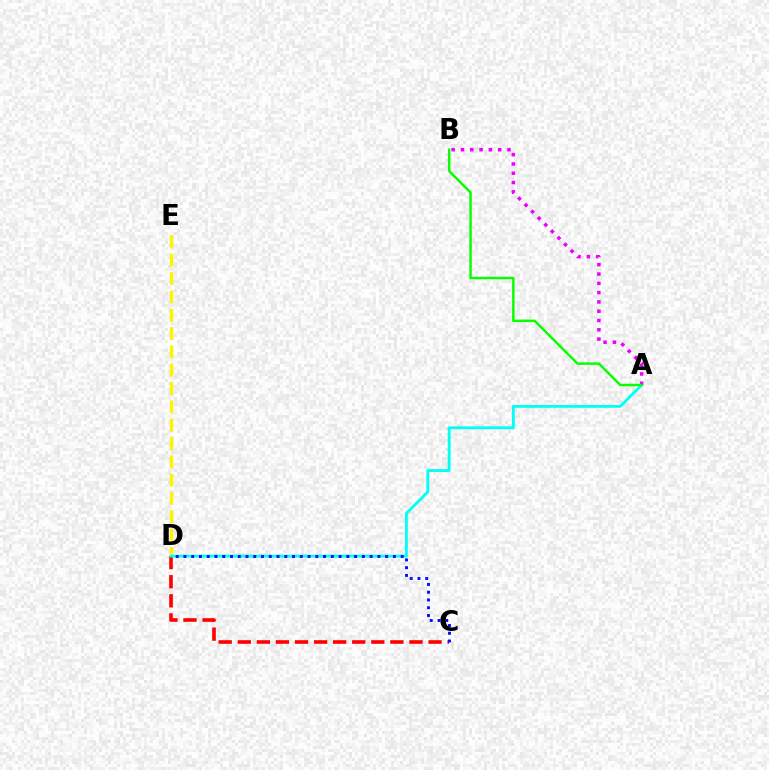{('C', 'D'): [{'color': '#ff0000', 'line_style': 'dashed', 'thickness': 2.59}, {'color': '#0010ff', 'line_style': 'dotted', 'thickness': 2.11}], ('D', 'E'): [{'color': '#fcf500', 'line_style': 'dashed', 'thickness': 2.49}], ('A', 'D'): [{'color': '#00fff6', 'line_style': 'solid', 'thickness': 2.05}], ('A', 'B'): [{'color': '#ee00ff', 'line_style': 'dotted', 'thickness': 2.53}, {'color': '#08ff00', 'line_style': 'solid', 'thickness': 1.77}]}